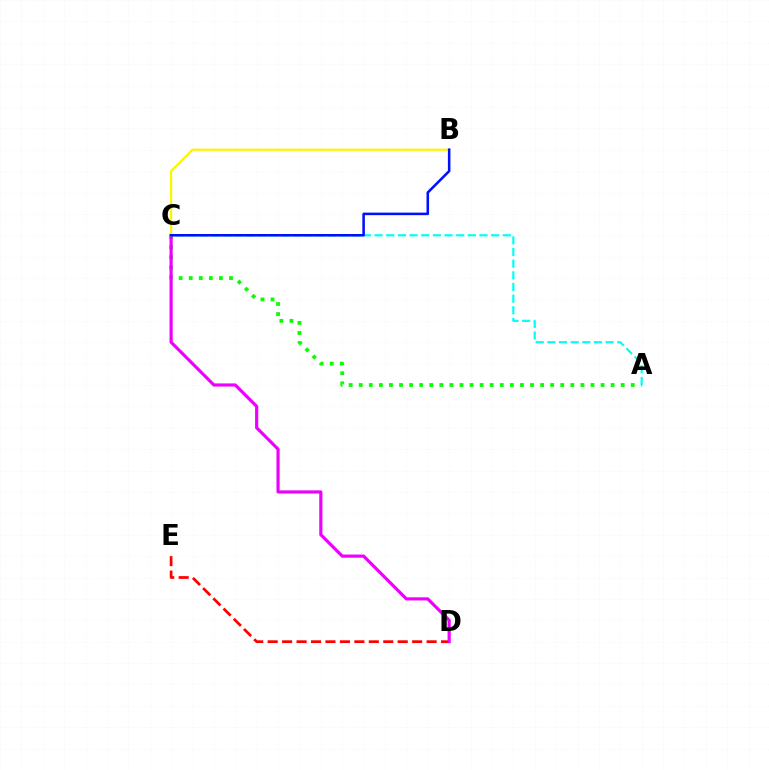{('A', 'C'): [{'color': '#00fff6', 'line_style': 'dashed', 'thickness': 1.58}, {'color': '#08ff00', 'line_style': 'dotted', 'thickness': 2.74}], ('D', 'E'): [{'color': '#ff0000', 'line_style': 'dashed', 'thickness': 1.96}], ('C', 'D'): [{'color': '#ee00ff', 'line_style': 'solid', 'thickness': 2.29}], ('B', 'C'): [{'color': '#fcf500', 'line_style': 'solid', 'thickness': 1.59}, {'color': '#0010ff', 'line_style': 'solid', 'thickness': 1.83}]}